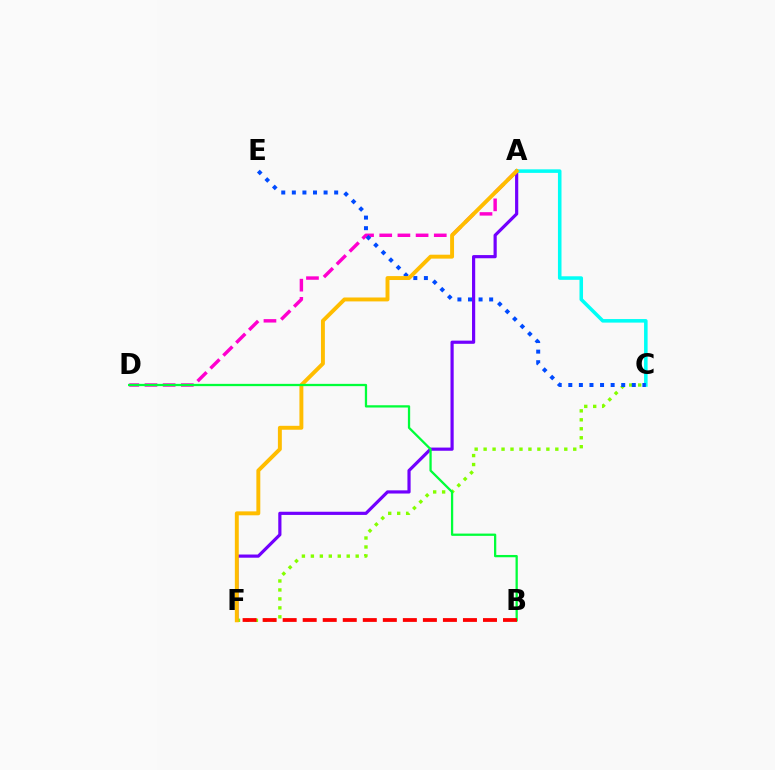{('A', 'D'): [{'color': '#ff00cf', 'line_style': 'dashed', 'thickness': 2.47}], ('C', 'F'): [{'color': '#84ff00', 'line_style': 'dotted', 'thickness': 2.44}], ('A', 'F'): [{'color': '#7200ff', 'line_style': 'solid', 'thickness': 2.29}, {'color': '#ffbd00', 'line_style': 'solid', 'thickness': 2.83}], ('A', 'C'): [{'color': '#00fff6', 'line_style': 'solid', 'thickness': 2.56}], ('C', 'E'): [{'color': '#004bff', 'line_style': 'dotted', 'thickness': 2.88}], ('B', 'D'): [{'color': '#00ff39', 'line_style': 'solid', 'thickness': 1.64}], ('B', 'F'): [{'color': '#ff0000', 'line_style': 'dashed', 'thickness': 2.72}]}